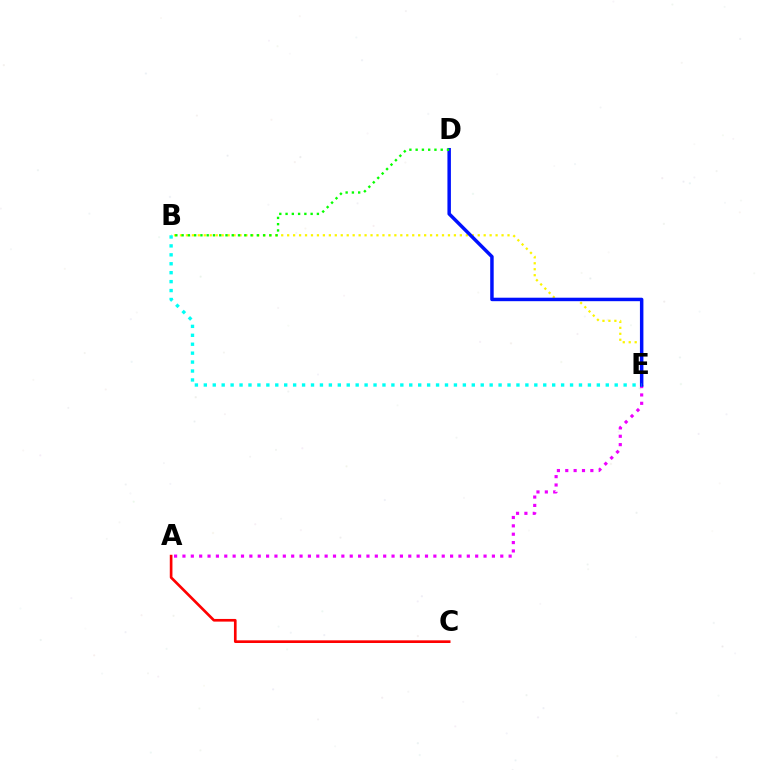{('A', 'E'): [{'color': '#ee00ff', 'line_style': 'dotted', 'thickness': 2.27}], ('B', 'E'): [{'color': '#fcf500', 'line_style': 'dotted', 'thickness': 1.62}, {'color': '#00fff6', 'line_style': 'dotted', 'thickness': 2.43}], ('A', 'C'): [{'color': '#ff0000', 'line_style': 'solid', 'thickness': 1.92}], ('D', 'E'): [{'color': '#0010ff', 'line_style': 'solid', 'thickness': 2.5}], ('B', 'D'): [{'color': '#08ff00', 'line_style': 'dotted', 'thickness': 1.7}]}